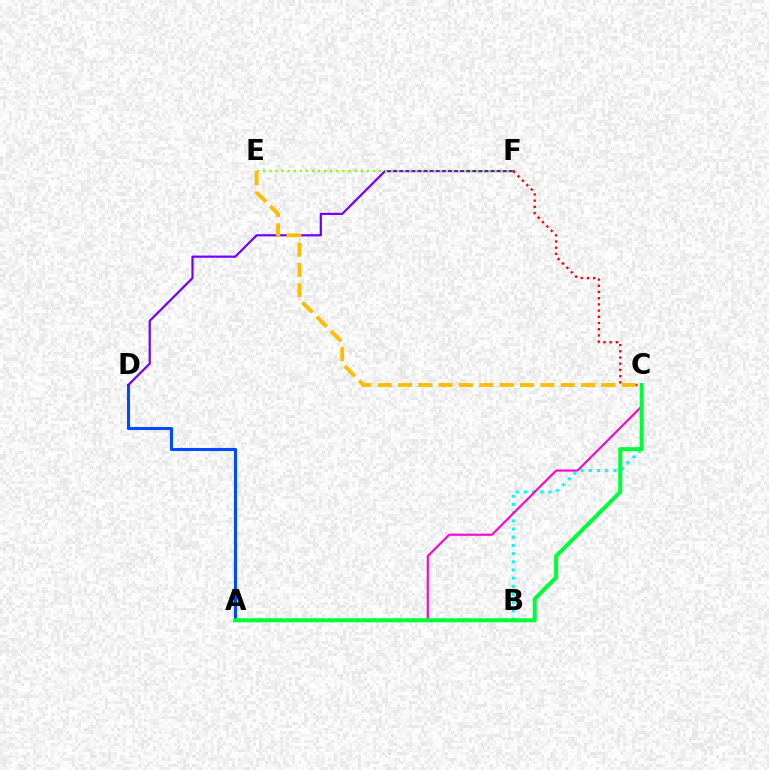{('B', 'C'): [{'color': '#00fff6', 'line_style': 'dotted', 'thickness': 2.23}], ('A', 'D'): [{'color': '#004bff', 'line_style': 'solid', 'thickness': 2.22}], ('D', 'F'): [{'color': '#7200ff', 'line_style': 'solid', 'thickness': 1.58}], ('A', 'C'): [{'color': '#ff00cf', 'line_style': 'solid', 'thickness': 1.54}, {'color': '#00ff39', 'line_style': 'solid', 'thickness': 2.91}], ('C', 'F'): [{'color': '#ff0000', 'line_style': 'dotted', 'thickness': 1.69}], ('C', 'E'): [{'color': '#ffbd00', 'line_style': 'dashed', 'thickness': 2.76}], ('E', 'F'): [{'color': '#84ff00', 'line_style': 'dotted', 'thickness': 1.65}]}